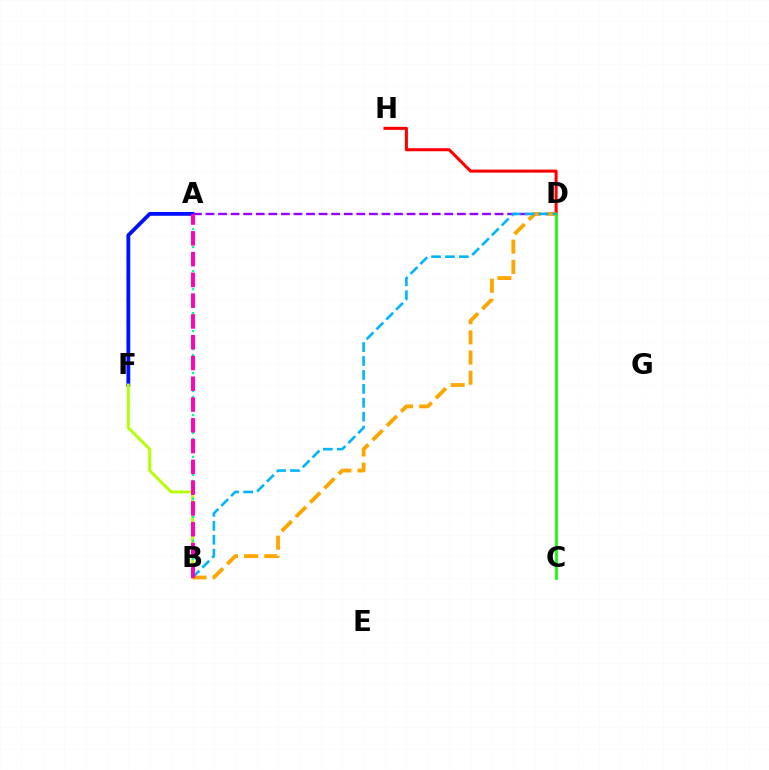{('D', 'H'): [{'color': '#ff0000', 'line_style': 'solid', 'thickness': 2.2}], ('C', 'D'): [{'color': '#08ff00', 'line_style': 'solid', 'thickness': 1.93}], ('A', 'F'): [{'color': '#0010ff', 'line_style': 'solid', 'thickness': 2.73}], ('A', 'D'): [{'color': '#9b00ff', 'line_style': 'dashed', 'thickness': 1.71}], ('B', 'F'): [{'color': '#b3ff00', 'line_style': 'solid', 'thickness': 2.08}], ('A', 'B'): [{'color': '#00ff9d', 'line_style': 'dotted', 'thickness': 1.63}, {'color': '#ff00bd', 'line_style': 'dashed', 'thickness': 2.82}], ('B', 'D'): [{'color': '#ffa500', 'line_style': 'dashed', 'thickness': 2.74}, {'color': '#00b5ff', 'line_style': 'dashed', 'thickness': 1.89}]}